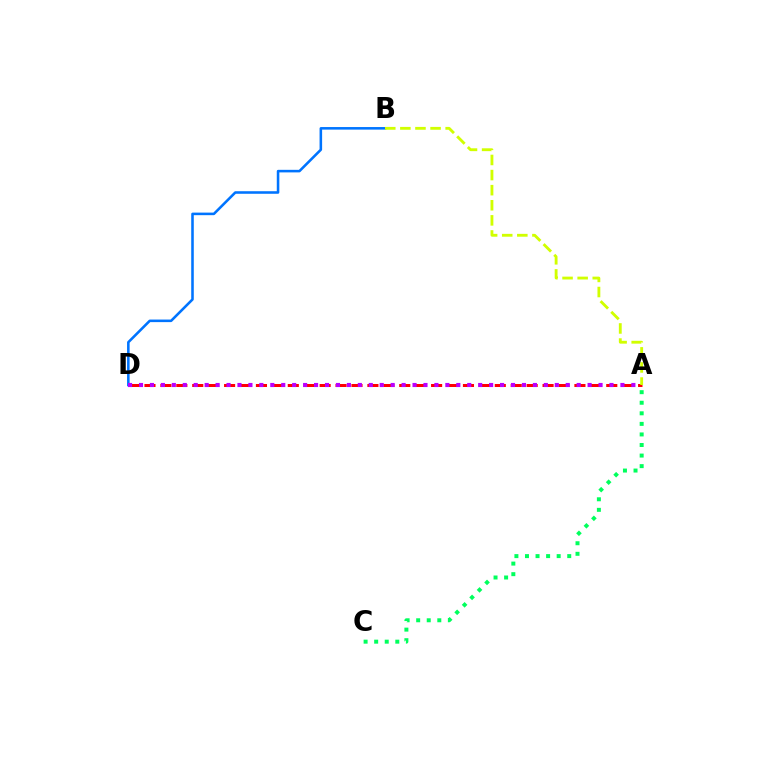{('B', 'D'): [{'color': '#0074ff', 'line_style': 'solid', 'thickness': 1.85}], ('A', 'C'): [{'color': '#00ff5c', 'line_style': 'dotted', 'thickness': 2.87}], ('A', 'D'): [{'color': '#ff0000', 'line_style': 'dashed', 'thickness': 2.16}, {'color': '#b900ff', 'line_style': 'dotted', 'thickness': 2.97}], ('A', 'B'): [{'color': '#d1ff00', 'line_style': 'dashed', 'thickness': 2.05}]}